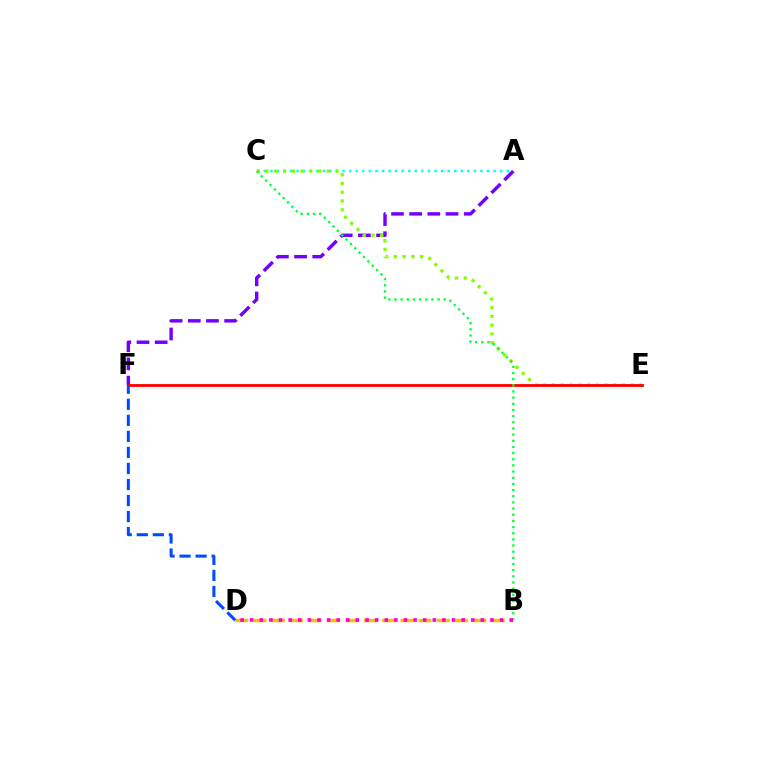{('A', 'F'): [{'color': '#7200ff', 'line_style': 'dashed', 'thickness': 2.47}], ('A', 'C'): [{'color': '#00fff6', 'line_style': 'dotted', 'thickness': 1.78}], ('C', 'E'): [{'color': '#84ff00', 'line_style': 'dotted', 'thickness': 2.38}], ('E', 'F'): [{'color': '#ff0000', 'line_style': 'solid', 'thickness': 2.04}], ('B', 'C'): [{'color': '#00ff39', 'line_style': 'dotted', 'thickness': 1.67}], ('B', 'D'): [{'color': '#ffbd00', 'line_style': 'dashed', 'thickness': 2.49}, {'color': '#ff00cf', 'line_style': 'dotted', 'thickness': 2.61}], ('D', 'F'): [{'color': '#004bff', 'line_style': 'dashed', 'thickness': 2.18}]}